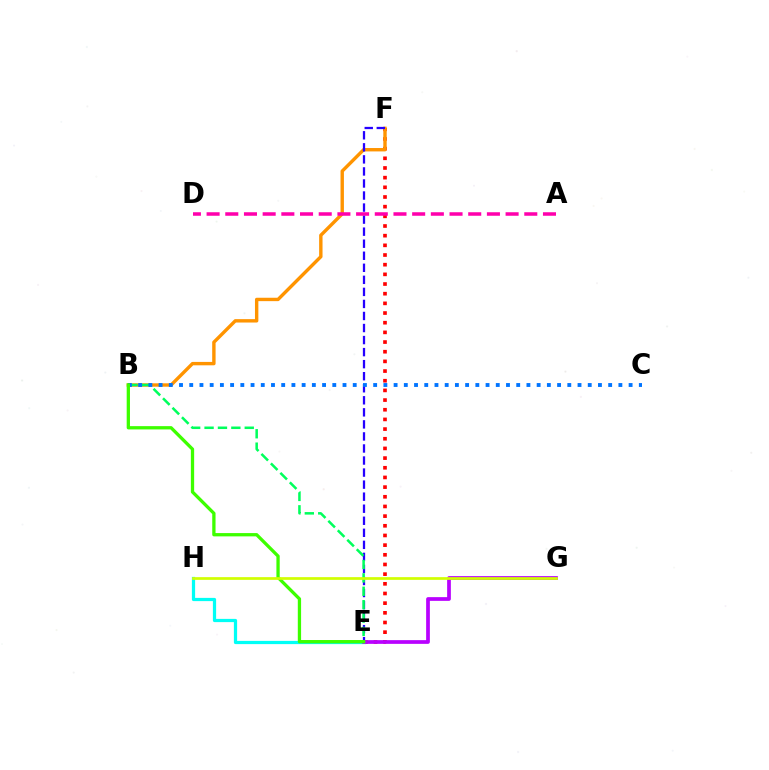{('E', 'F'): [{'color': '#ff0000', 'line_style': 'dotted', 'thickness': 2.63}, {'color': '#2500ff', 'line_style': 'dashed', 'thickness': 1.64}], ('E', 'H'): [{'color': '#00fff6', 'line_style': 'solid', 'thickness': 2.32}], ('B', 'F'): [{'color': '#ff9400', 'line_style': 'solid', 'thickness': 2.44}], ('B', 'E'): [{'color': '#00ff5c', 'line_style': 'dashed', 'thickness': 1.82}, {'color': '#3dff00', 'line_style': 'solid', 'thickness': 2.37}], ('B', 'C'): [{'color': '#0074ff', 'line_style': 'dotted', 'thickness': 2.78}], ('A', 'D'): [{'color': '#ff00ac', 'line_style': 'dashed', 'thickness': 2.54}], ('E', 'G'): [{'color': '#b900ff', 'line_style': 'solid', 'thickness': 2.68}], ('G', 'H'): [{'color': '#d1ff00', 'line_style': 'solid', 'thickness': 1.95}]}